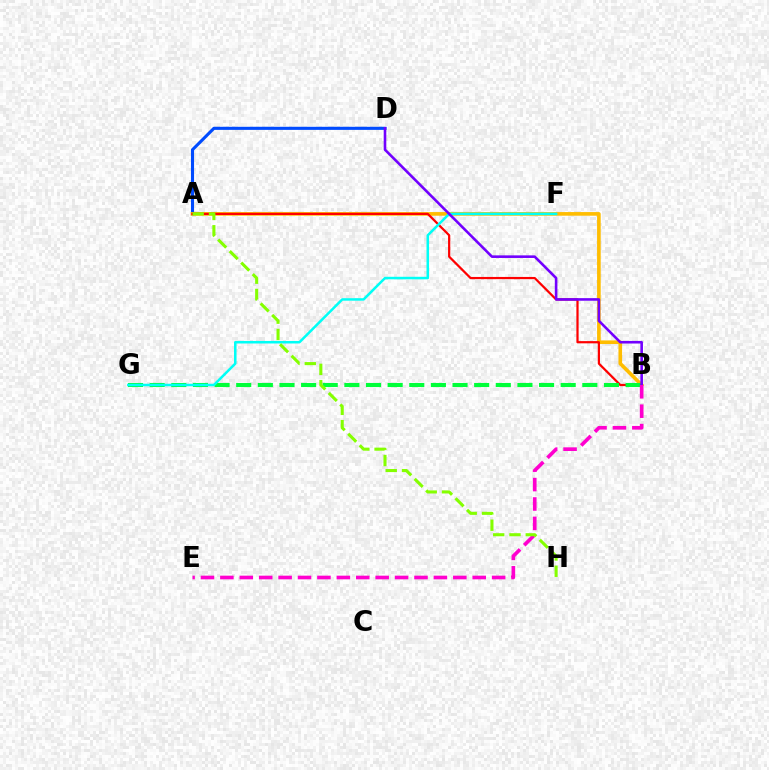{('A', 'D'): [{'color': '#004bff', 'line_style': 'solid', 'thickness': 2.23}], ('A', 'B'): [{'color': '#ffbd00', 'line_style': 'solid', 'thickness': 2.62}, {'color': '#ff0000', 'line_style': 'solid', 'thickness': 1.6}], ('B', 'G'): [{'color': '#00ff39', 'line_style': 'dashed', 'thickness': 2.94}], ('F', 'G'): [{'color': '#00fff6', 'line_style': 'solid', 'thickness': 1.82}], ('B', 'D'): [{'color': '#7200ff', 'line_style': 'solid', 'thickness': 1.87}], ('B', 'E'): [{'color': '#ff00cf', 'line_style': 'dashed', 'thickness': 2.64}], ('A', 'H'): [{'color': '#84ff00', 'line_style': 'dashed', 'thickness': 2.21}]}